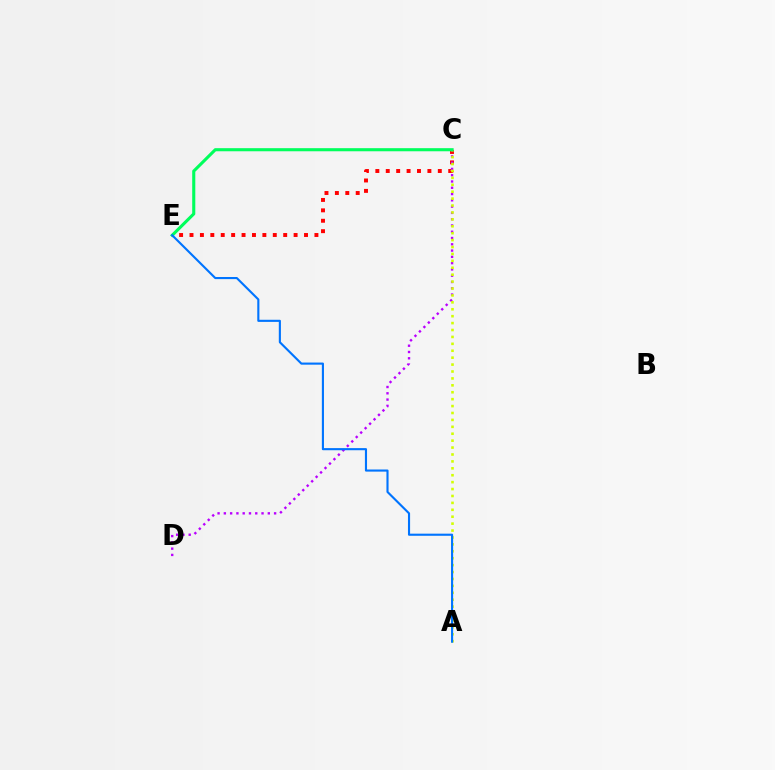{('C', 'E'): [{'color': '#ff0000', 'line_style': 'dotted', 'thickness': 2.83}, {'color': '#00ff5c', 'line_style': 'solid', 'thickness': 2.23}], ('C', 'D'): [{'color': '#b900ff', 'line_style': 'dotted', 'thickness': 1.71}], ('A', 'C'): [{'color': '#d1ff00', 'line_style': 'dotted', 'thickness': 1.88}], ('A', 'E'): [{'color': '#0074ff', 'line_style': 'solid', 'thickness': 1.53}]}